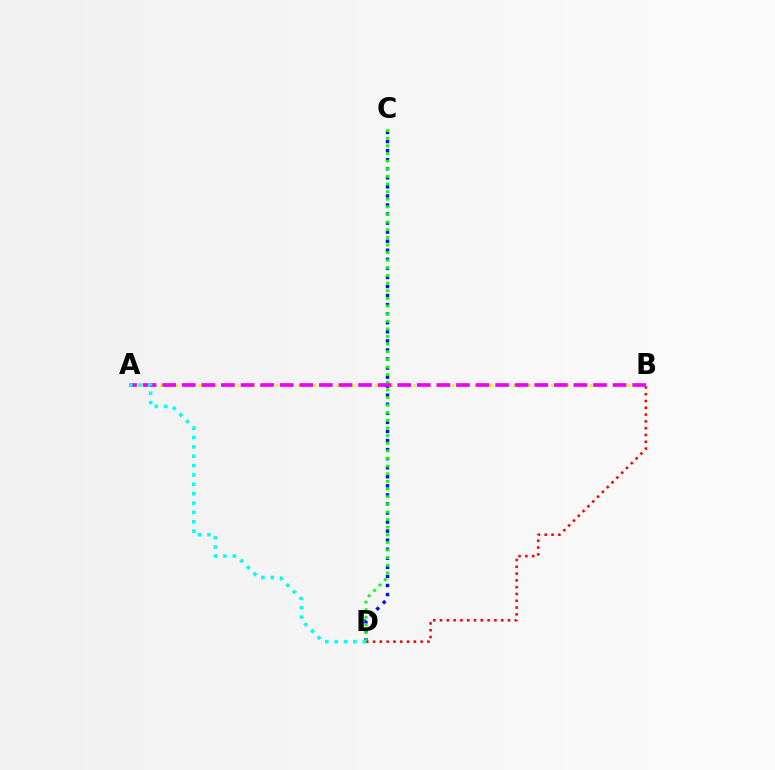{('B', 'D'): [{'color': '#ff0000', 'line_style': 'dotted', 'thickness': 1.85}], ('A', 'B'): [{'color': '#fcf500', 'line_style': 'dotted', 'thickness': 2.08}, {'color': '#ee00ff', 'line_style': 'dashed', 'thickness': 2.66}], ('C', 'D'): [{'color': '#0010ff', 'line_style': 'dotted', 'thickness': 2.46}, {'color': '#08ff00', 'line_style': 'dotted', 'thickness': 2.07}], ('A', 'D'): [{'color': '#00fff6', 'line_style': 'dotted', 'thickness': 2.54}]}